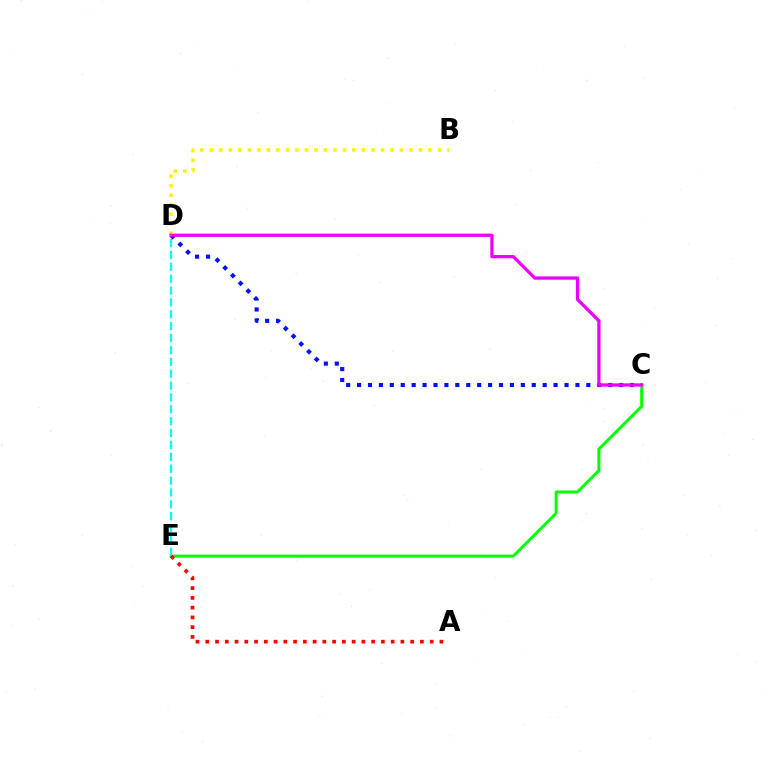{('C', 'D'): [{'color': '#0010ff', 'line_style': 'dotted', 'thickness': 2.97}, {'color': '#ee00ff', 'line_style': 'solid', 'thickness': 2.37}], ('B', 'D'): [{'color': '#fcf500', 'line_style': 'dotted', 'thickness': 2.58}], ('C', 'E'): [{'color': '#08ff00', 'line_style': 'solid', 'thickness': 2.15}], ('D', 'E'): [{'color': '#00fff6', 'line_style': 'dashed', 'thickness': 1.61}], ('A', 'E'): [{'color': '#ff0000', 'line_style': 'dotted', 'thickness': 2.65}]}